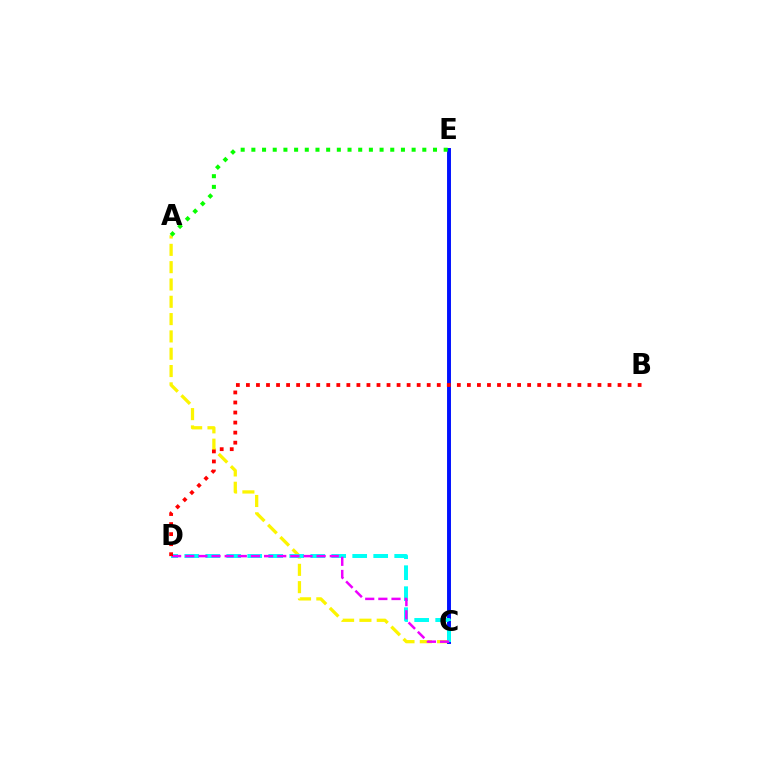{('A', 'C'): [{'color': '#fcf500', 'line_style': 'dashed', 'thickness': 2.35}], ('C', 'E'): [{'color': '#0010ff', 'line_style': 'solid', 'thickness': 2.82}], ('C', 'D'): [{'color': '#00fff6', 'line_style': 'dashed', 'thickness': 2.85}, {'color': '#ee00ff', 'line_style': 'dashed', 'thickness': 1.78}], ('A', 'E'): [{'color': '#08ff00', 'line_style': 'dotted', 'thickness': 2.9}], ('B', 'D'): [{'color': '#ff0000', 'line_style': 'dotted', 'thickness': 2.73}]}